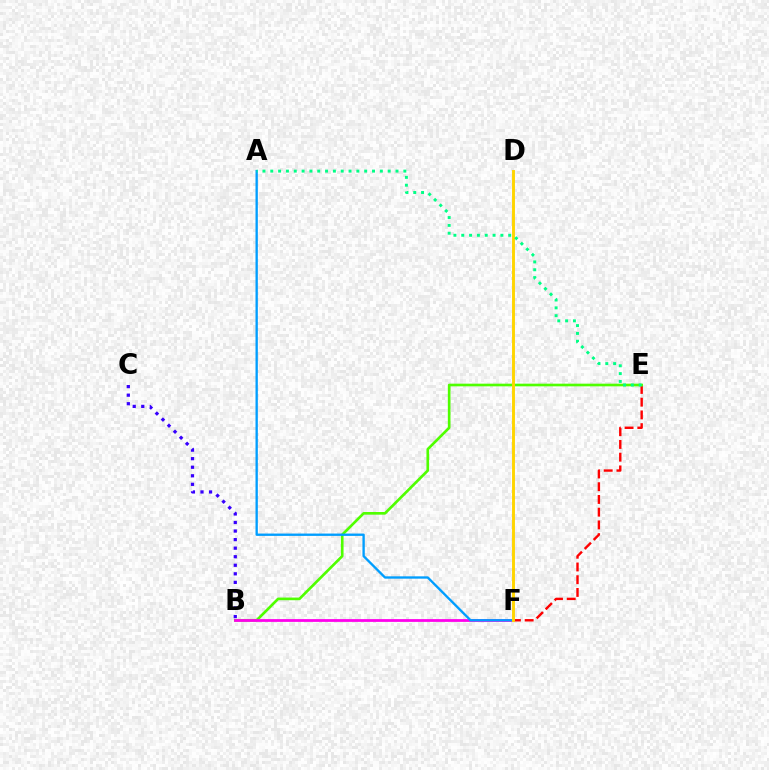{('E', 'F'): [{'color': '#ff0000', 'line_style': 'dashed', 'thickness': 1.73}], ('B', 'E'): [{'color': '#4fff00', 'line_style': 'solid', 'thickness': 1.91}], ('B', 'F'): [{'color': '#ff00ed', 'line_style': 'solid', 'thickness': 2.0}], ('B', 'C'): [{'color': '#3700ff', 'line_style': 'dotted', 'thickness': 2.32}], ('A', 'F'): [{'color': '#009eff', 'line_style': 'solid', 'thickness': 1.69}], ('D', 'F'): [{'color': '#ffd500', 'line_style': 'solid', 'thickness': 2.1}], ('A', 'E'): [{'color': '#00ff86', 'line_style': 'dotted', 'thickness': 2.13}]}